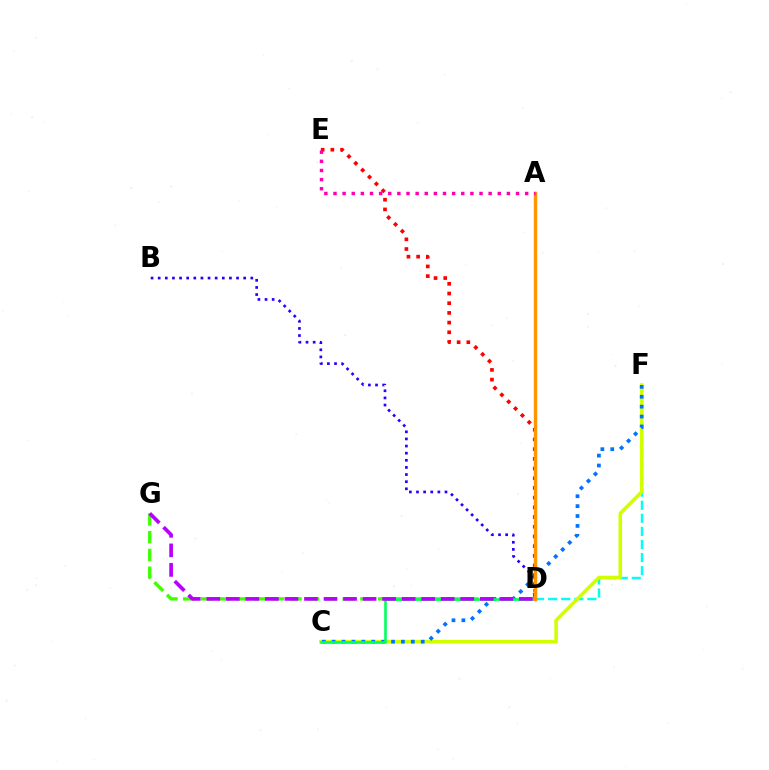{('D', 'G'): [{'color': '#3dff00', 'line_style': 'dashed', 'thickness': 2.41}, {'color': '#b900ff', 'line_style': 'dashed', 'thickness': 2.65}], ('D', 'F'): [{'color': '#00fff6', 'line_style': 'dashed', 'thickness': 1.78}], ('C', 'F'): [{'color': '#d1ff00', 'line_style': 'solid', 'thickness': 2.58}, {'color': '#0074ff', 'line_style': 'dotted', 'thickness': 2.69}], ('B', 'D'): [{'color': '#2500ff', 'line_style': 'dotted', 'thickness': 1.94}], ('C', 'D'): [{'color': '#00ff5c', 'line_style': 'solid', 'thickness': 1.87}], ('D', 'E'): [{'color': '#ff0000', 'line_style': 'dotted', 'thickness': 2.63}], ('A', 'D'): [{'color': '#ff9400', 'line_style': 'solid', 'thickness': 2.43}], ('A', 'E'): [{'color': '#ff00ac', 'line_style': 'dotted', 'thickness': 2.48}]}